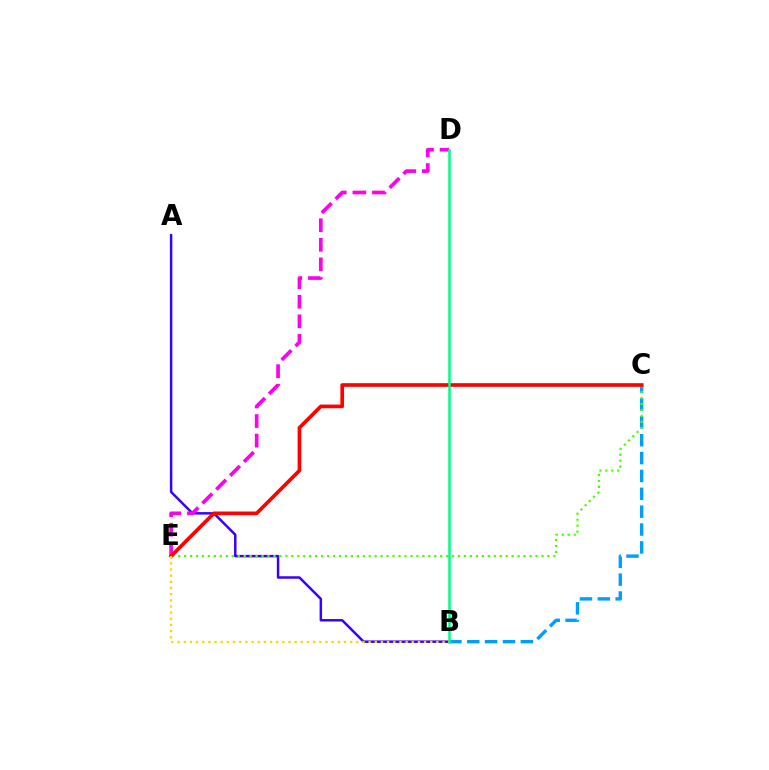{('B', 'C'): [{'color': '#009eff', 'line_style': 'dashed', 'thickness': 2.43}], ('A', 'B'): [{'color': '#3700ff', 'line_style': 'solid', 'thickness': 1.78}], ('C', 'E'): [{'color': '#4fff00', 'line_style': 'dotted', 'thickness': 1.62}, {'color': '#ff0000', 'line_style': 'solid', 'thickness': 2.64}], ('D', 'E'): [{'color': '#ff00ed', 'line_style': 'dashed', 'thickness': 2.66}], ('B', 'D'): [{'color': '#00ff86', 'line_style': 'solid', 'thickness': 1.83}], ('B', 'E'): [{'color': '#ffd500', 'line_style': 'dotted', 'thickness': 1.67}]}